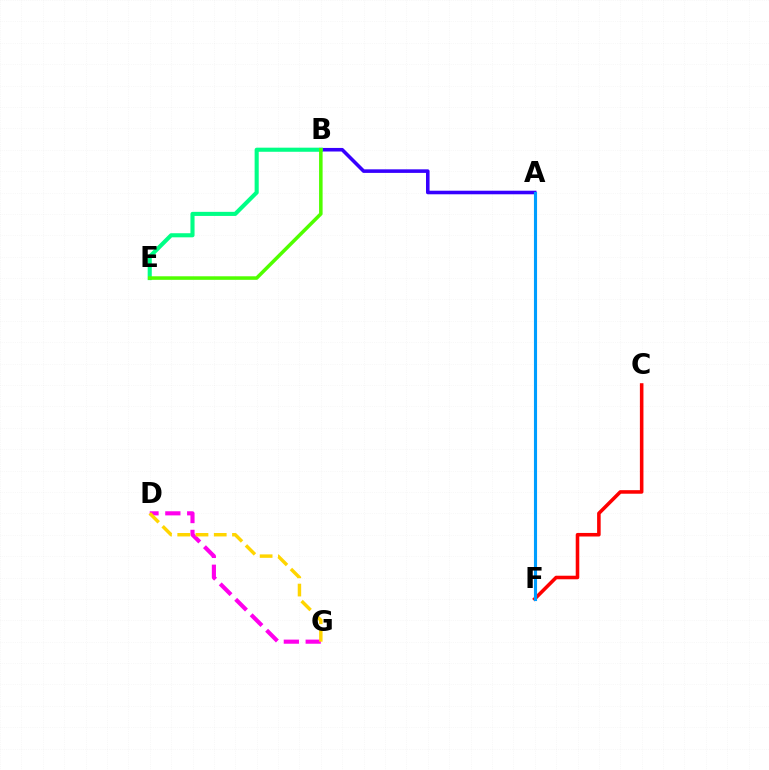{('A', 'B'): [{'color': '#3700ff', 'line_style': 'solid', 'thickness': 2.57}], ('D', 'G'): [{'color': '#ff00ed', 'line_style': 'dashed', 'thickness': 2.97}, {'color': '#ffd500', 'line_style': 'dashed', 'thickness': 2.48}], ('C', 'F'): [{'color': '#ff0000', 'line_style': 'solid', 'thickness': 2.56}], ('A', 'F'): [{'color': '#009eff', 'line_style': 'solid', 'thickness': 2.25}], ('B', 'E'): [{'color': '#00ff86', 'line_style': 'solid', 'thickness': 2.95}, {'color': '#4fff00', 'line_style': 'solid', 'thickness': 2.55}]}